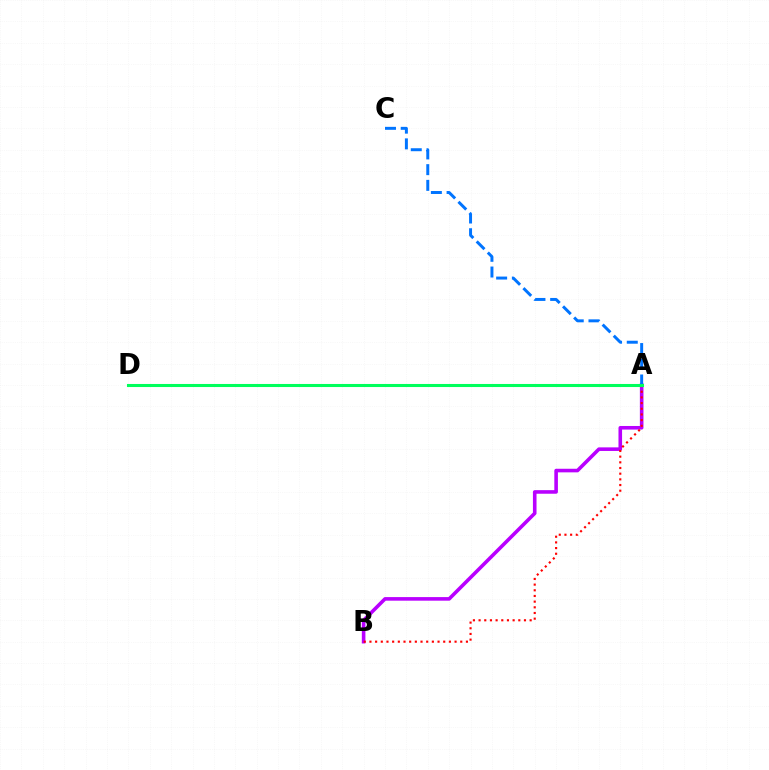{('A', 'B'): [{'color': '#b900ff', 'line_style': 'solid', 'thickness': 2.59}, {'color': '#ff0000', 'line_style': 'dotted', 'thickness': 1.54}], ('A', 'C'): [{'color': '#0074ff', 'line_style': 'dashed', 'thickness': 2.14}], ('A', 'D'): [{'color': '#d1ff00', 'line_style': 'dashed', 'thickness': 2.12}, {'color': '#00ff5c', 'line_style': 'solid', 'thickness': 2.21}]}